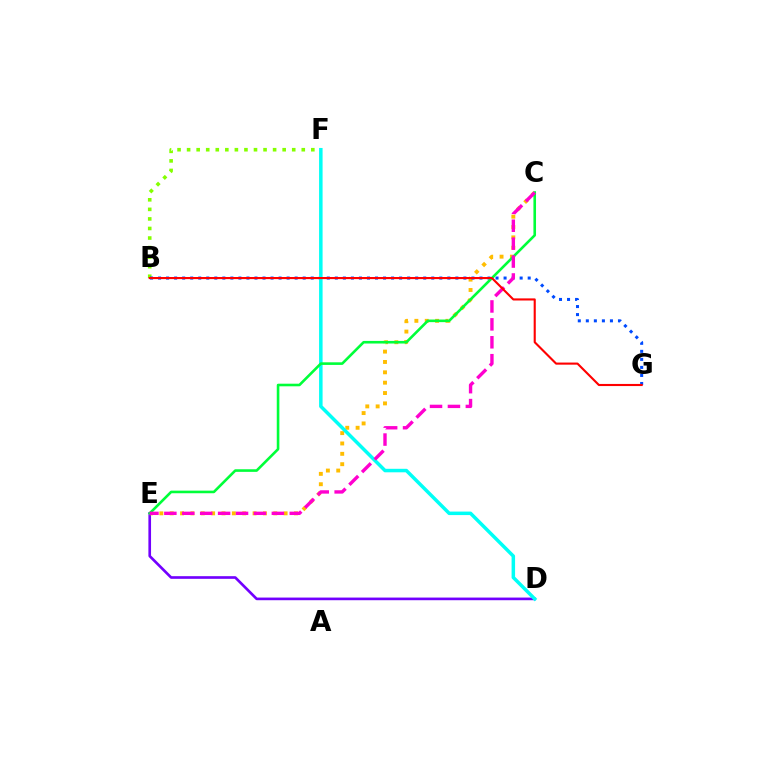{('D', 'E'): [{'color': '#7200ff', 'line_style': 'solid', 'thickness': 1.91}], ('C', 'E'): [{'color': '#ffbd00', 'line_style': 'dotted', 'thickness': 2.81}, {'color': '#00ff39', 'line_style': 'solid', 'thickness': 1.88}, {'color': '#ff00cf', 'line_style': 'dashed', 'thickness': 2.43}], ('B', 'F'): [{'color': '#84ff00', 'line_style': 'dotted', 'thickness': 2.6}], ('B', 'G'): [{'color': '#004bff', 'line_style': 'dotted', 'thickness': 2.18}, {'color': '#ff0000', 'line_style': 'solid', 'thickness': 1.52}], ('D', 'F'): [{'color': '#00fff6', 'line_style': 'solid', 'thickness': 2.52}]}